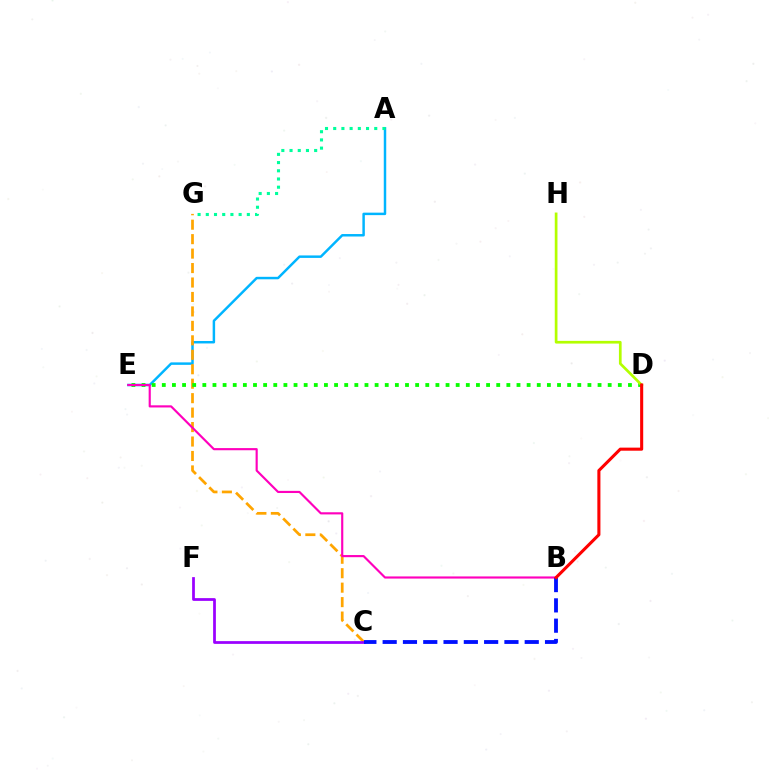{('A', 'E'): [{'color': '#00b5ff', 'line_style': 'solid', 'thickness': 1.78}], ('C', 'G'): [{'color': '#ffa500', 'line_style': 'dashed', 'thickness': 1.96}], ('D', 'E'): [{'color': '#08ff00', 'line_style': 'dotted', 'thickness': 2.75}], ('D', 'H'): [{'color': '#b3ff00', 'line_style': 'solid', 'thickness': 1.94}], ('B', 'E'): [{'color': '#ff00bd', 'line_style': 'solid', 'thickness': 1.55}], ('A', 'G'): [{'color': '#00ff9d', 'line_style': 'dotted', 'thickness': 2.23}], ('C', 'F'): [{'color': '#9b00ff', 'line_style': 'solid', 'thickness': 1.98}], ('B', 'C'): [{'color': '#0010ff', 'line_style': 'dashed', 'thickness': 2.76}], ('B', 'D'): [{'color': '#ff0000', 'line_style': 'solid', 'thickness': 2.21}]}